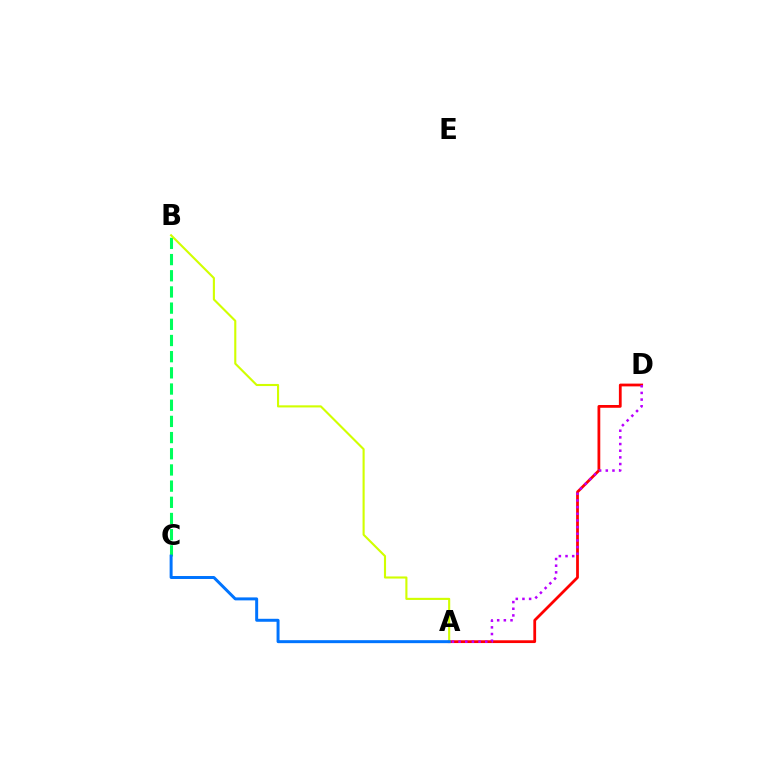{('B', 'C'): [{'color': '#00ff5c', 'line_style': 'dashed', 'thickness': 2.2}], ('A', 'D'): [{'color': '#ff0000', 'line_style': 'solid', 'thickness': 2.0}, {'color': '#b900ff', 'line_style': 'dotted', 'thickness': 1.81}], ('A', 'B'): [{'color': '#d1ff00', 'line_style': 'solid', 'thickness': 1.53}], ('A', 'C'): [{'color': '#0074ff', 'line_style': 'solid', 'thickness': 2.14}]}